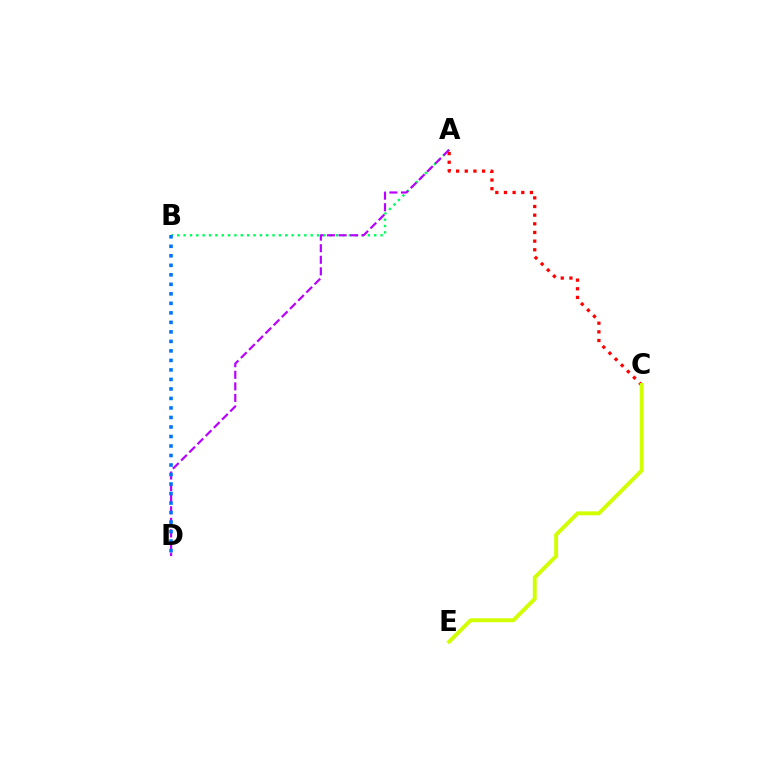{('A', 'B'): [{'color': '#00ff5c', 'line_style': 'dotted', 'thickness': 1.73}], ('A', 'D'): [{'color': '#b900ff', 'line_style': 'dashed', 'thickness': 1.57}], ('B', 'D'): [{'color': '#0074ff', 'line_style': 'dotted', 'thickness': 2.58}], ('A', 'C'): [{'color': '#ff0000', 'line_style': 'dotted', 'thickness': 2.35}], ('C', 'E'): [{'color': '#d1ff00', 'line_style': 'solid', 'thickness': 2.81}]}